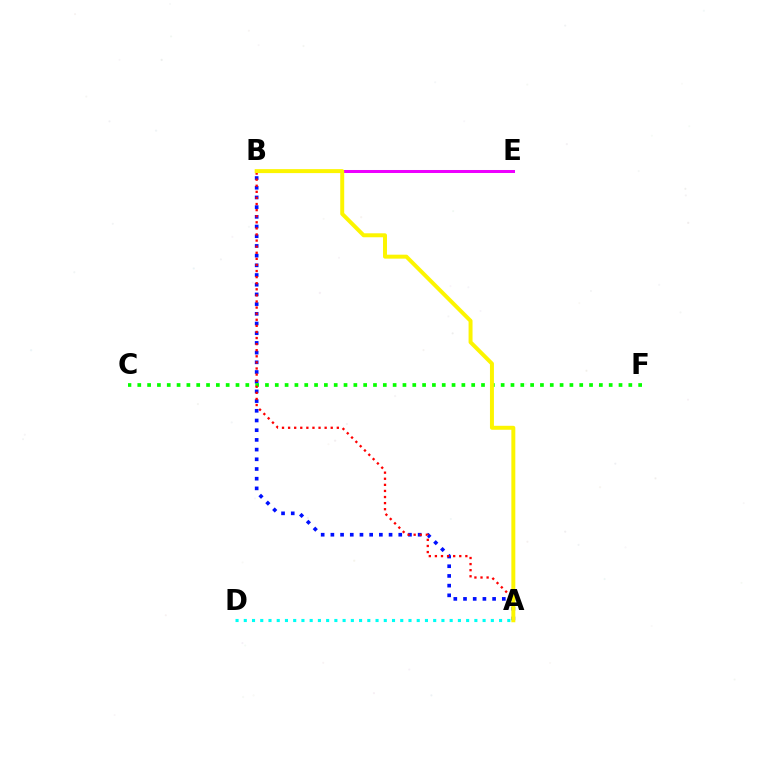{('A', 'B'): [{'color': '#0010ff', 'line_style': 'dotted', 'thickness': 2.64}, {'color': '#ff0000', 'line_style': 'dotted', 'thickness': 1.65}, {'color': '#fcf500', 'line_style': 'solid', 'thickness': 2.85}], ('B', 'E'): [{'color': '#ee00ff', 'line_style': 'solid', 'thickness': 2.17}], ('A', 'D'): [{'color': '#00fff6', 'line_style': 'dotted', 'thickness': 2.24}], ('C', 'F'): [{'color': '#08ff00', 'line_style': 'dotted', 'thickness': 2.67}]}